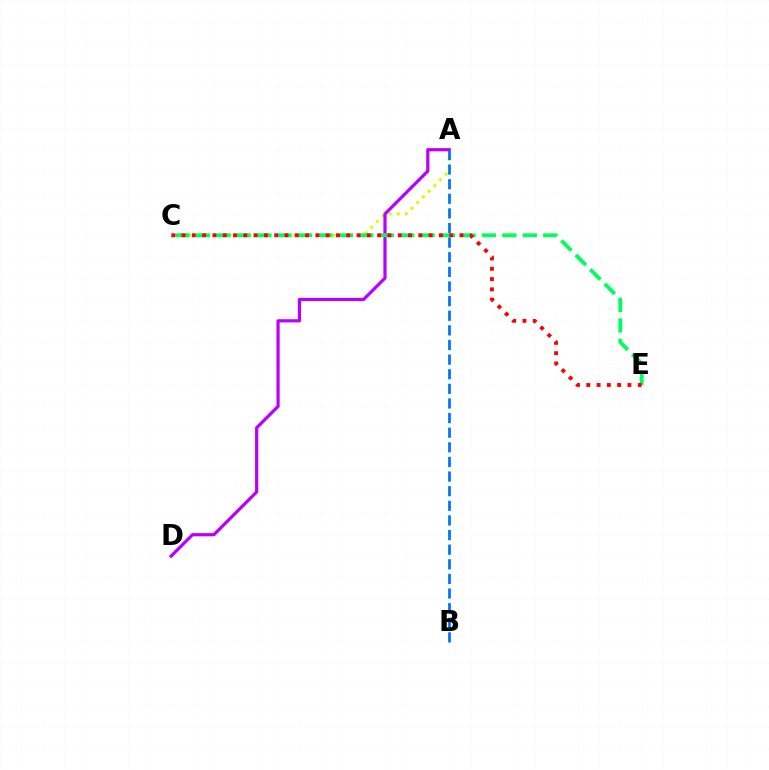{('A', 'C'): [{'color': '#d1ff00', 'line_style': 'dotted', 'thickness': 2.19}], ('A', 'D'): [{'color': '#b900ff', 'line_style': 'solid', 'thickness': 2.31}], ('C', 'E'): [{'color': '#00ff5c', 'line_style': 'dashed', 'thickness': 2.78}, {'color': '#ff0000', 'line_style': 'dotted', 'thickness': 2.8}], ('A', 'B'): [{'color': '#0074ff', 'line_style': 'dashed', 'thickness': 1.99}]}